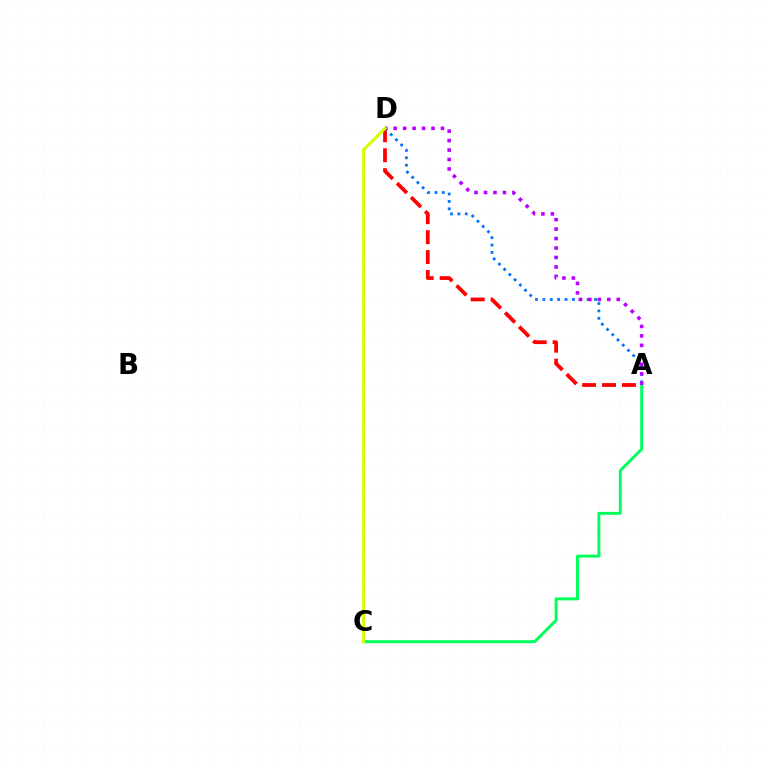{('A', 'D'): [{'color': '#ff0000', 'line_style': 'dashed', 'thickness': 2.71}, {'color': '#0074ff', 'line_style': 'dotted', 'thickness': 2.01}, {'color': '#b900ff', 'line_style': 'dotted', 'thickness': 2.57}], ('A', 'C'): [{'color': '#00ff5c', 'line_style': 'solid', 'thickness': 2.13}], ('C', 'D'): [{'color': '#d1ff00', 'line_style': 'solid', 'thickness': 2.17}]}